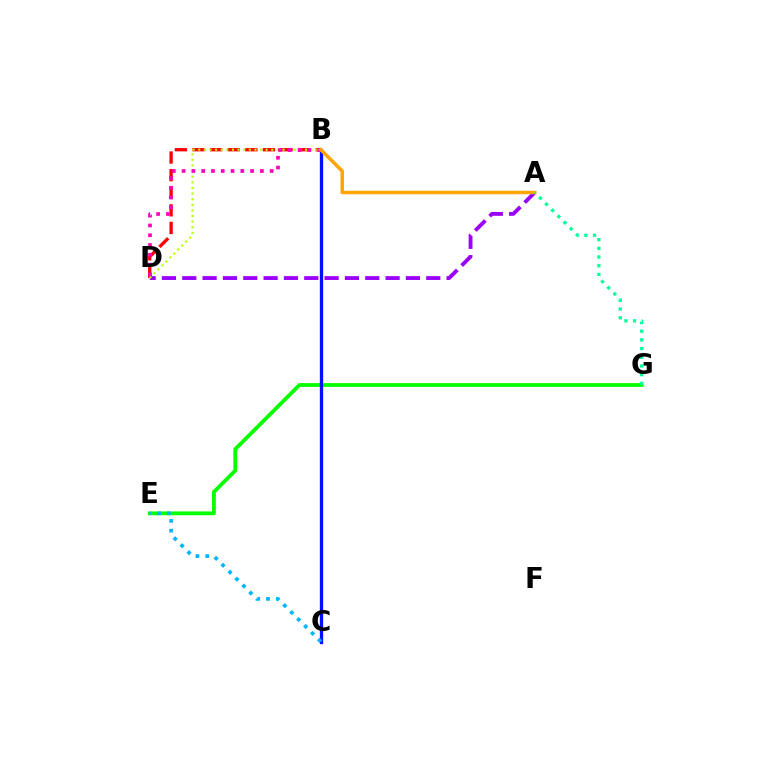{('B', 'D'): [{'color': '#ff0000', 'line_style': 'dashed', 'thickness': 2.39}, {'color': '#b3ff00', 'line_style': 'dotted', 'thickness': 1.53}, {'color': '#ff00bd', 'line_style': 'dotted', 'thickness': 2.66}], ('A', 'D'): [{'color': '#9b00ff', 'line_style': 'dashed', 'thickness': 2.76}], ('E', 'G'): [{'color': '#08ff00', 'line_style': 'solid', 'thickness': 2.75}], ('B', 'C'): [{'color': '#0010ff', 'line_style': 'solid', 'thickness': 2.38}], ('A', 'B'): [{'color': '#ffa500', 'line_style': 'solid', 'thickness': 2.5}], ('C', 'E'): [{'color': '#00b5ff', 'line_style': 'dotted', 'thickness': 2.67}], ('A', 'G'): [{'color': '#00ff9d', 'line_style': 'dotted', 'thickness': 2.36}]}